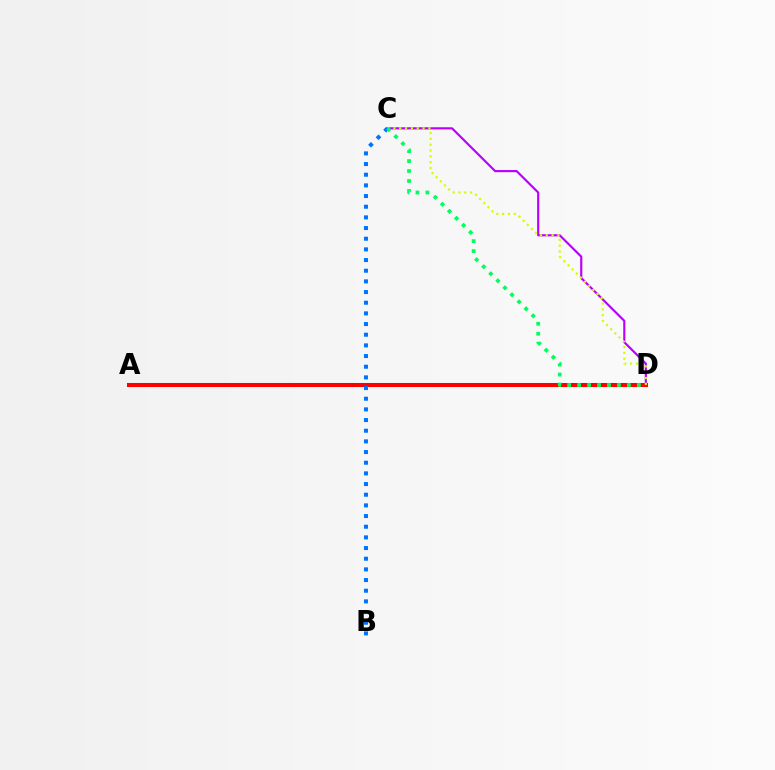{('C', 'D'): [{'color': '#b900ff', 'line_style': 'solid', 'thickness': 1.56}, {'color': '#d1ff00', 'line_style': 'dotted', 'thickness': 1.58}, {'color': '#00ff5c', 'line_style': 'dotted', 'thickness': 2.71}], ('A', 'D'): [{'color': '#ff0000', 'line_style': 'solid', 'thickness': 2.91}], ('B', 'C'): [{'color': '#0074ff', 'line_style': 'dotted', 'thickness': 2.9}]}